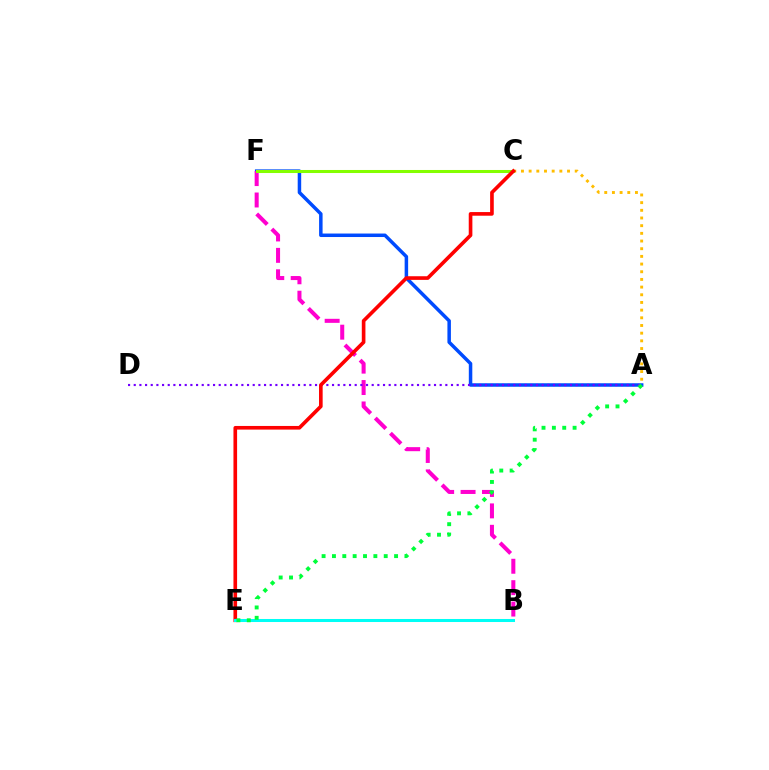{('A', 'F'): [{'color': '#004bff', 'line_style': 'solid', 'thickness': 2.52}], ('B', 'F'): [{'color': '#ff00cf', 'line_style': 'dashed', 'thickness': 2.91}], ('A', 'C'): [{'color': '#ffbd00', 'line_style': 'dotted', 'thickness': 2.09}], ('C', 'F'): [{'color': '#84ff00', 'line_style': 'solid', 'thickness': 2.19}], ('A', 'D'): [{'color': '#7200ff', 'line_style': 'dotted', 'thickness': 1.54}], ('C', 'E'): [{'color': '#ff0000', 'line_style': 'solid', 'thickness': 2.62}], ('B', 'E'): [{'color': '#00fff6', 'line_style': 'solid', 'thickness': 2.18}], ('A', 'E'): [{'color': '#00ff39', 'line_style': 'dotted', 'thickness': 2.81}]}